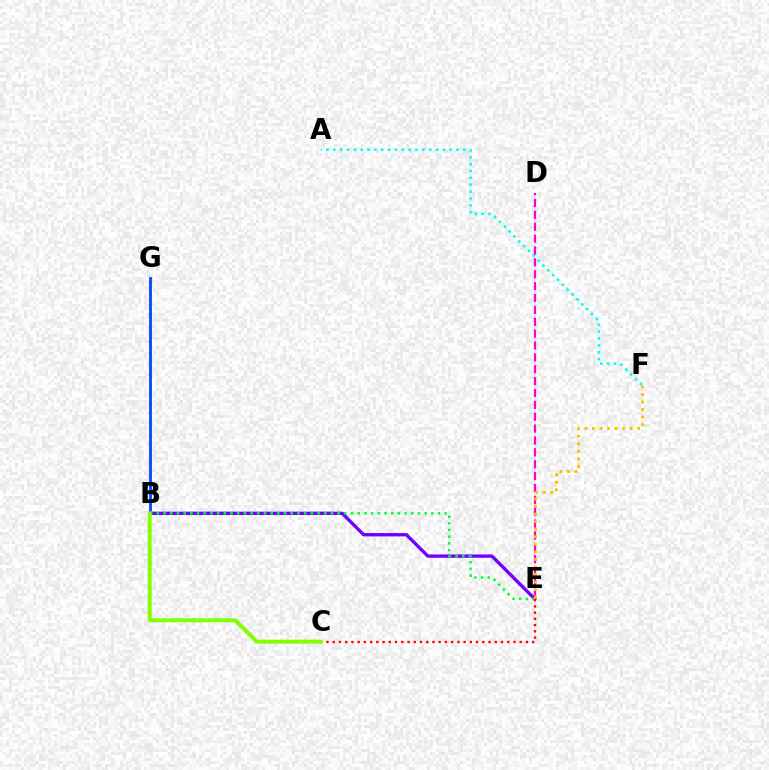{('A', 'F'): [{'color': '#00fff6', 'line_style': 'dotted', 'thickness': 1.86}], ('B', 'E'): [{'color': '#7200ff', 'line_style': 'solid', 'thickness': 2.41}, {'color': '#00ff39', 'line_style': 'dotted', 'thickness': 1.82}], ('D', 'E'): [{'color': '#ff00cf', 'line_style': 'dashed', 'thickness': 1.61}], ('E', 'F'): [{'color': '#ffbd00', 'line_style': 'dotted', 'thickness': 2.05}], ('C', 'E'): [{'color': '#ff0000', 'line_style': 'dotted', 'thickness': 1.69}], ('B', 'G'): [{'color': '#004bff', 'line_style': 'solid', 'thickness': 2.03}], ('B', 'C'): [{'color': '#84ff00', 'line_style': 'solid', 'thickness': 2.87}]}